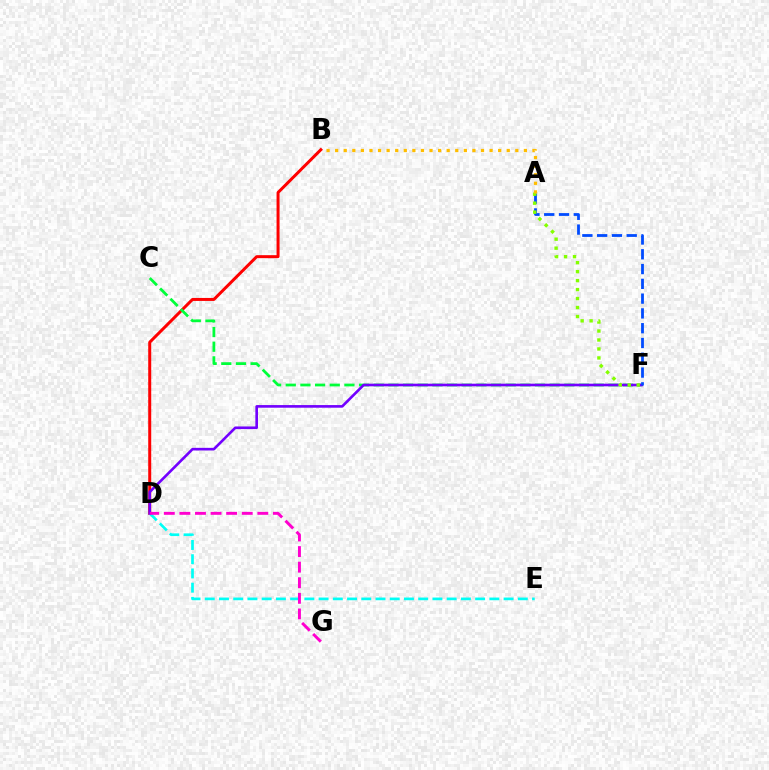{('B', 'D'): [{'color': '#ff0000', 'line_style': 'solid', 'thickness': 2.16}], ('D', 'E'): [{'color': '#00fff6', 'line_style': 'dashed', 'thickness': 1.93}], ('C', 'F'): [{'color': '#00ff39', 'line_style': 'dashed', 'thickness': 1.99}], ('D', 'F'): [{'color': '#7200ff', 'line_style': 'solid', 'thickness': 1.9}], ('A', 'F'): [{'color': '#004bff', 'line_style': 'dashed', 'thickness': 2.01}, {'color': '#84ff00', 'line_style': 'dotted', 'thickness': 2.44}], ('A', 'B'): [{'color': '#ffbd00', 'line_style': 'dotted', 'thickness': 2.33}], ('D', 'G'): [{'color': '#ff00cf', 'line_style': 'dashed', 'thickness': 2.12}]}